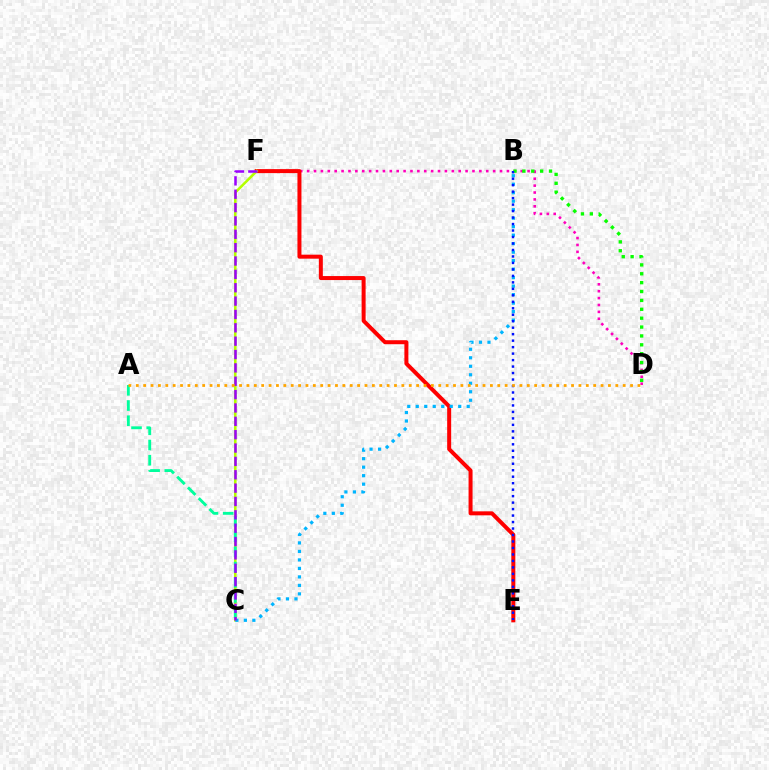{('D', 'F'): [{'color': '#ff00bd', 'line_style': 'dotted', 'thickness': 1.87}], ('E', 'F'): [{'color': '#ff0000', 'line_style': 'solid', 'thickness': 2.88}], ('B', 'D'): [{'color': '#08ff00', 'line_style': 'dotted', 'thickness': 2.41}], ('C', 'F'): [{'color': '#b3ff00', 'line_style': 'solid', 'thickness': 1.86}, {'color': '#9b00ff', 'line_style': 'dashed', 'thickness': 1.81}], ('A', 'C'): [{'color': '#00ff9d', 'line_style': 'dashed', 'thickness': 2.07}], ('B', 'C'): [{'color': '#00b5ff', 'line_style': 'dotted', 'thickness': 2.31}], ('B', 'E'): [{'color': '#0010ff', 'line_style': 'dotted', 'thickness': 1.76}], ('A', 'D'): [{'color': '#ffa500', 'line_style': 'dotted', 'thickness': 2.0}]}